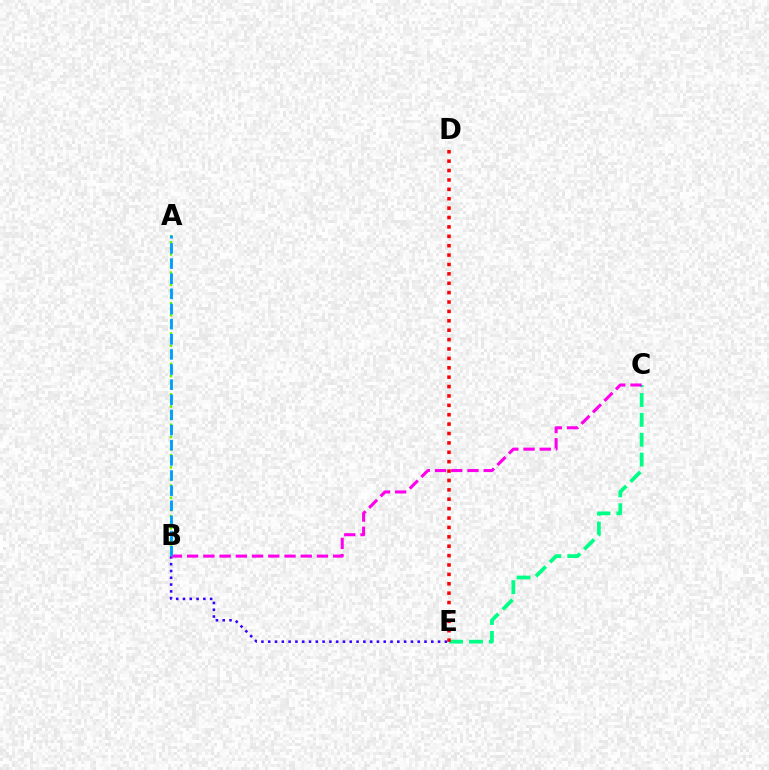{('A', 'B'): [{'color': '#ffd500', 'line_style': 'dotted', 'thickness': 1.65}, {'color': '#4fff00', 'line_style': 'dotted', 'thickness': 1.65}, {'color': '#009eff', 'line_style': 'dashed', 'thickness': 2.06}], ('C', 'E'): [{'color': '#00ff86', 'line_style': 'dashed', 'thickness': 2.7}], ('B', 'E'): [{'color': '#3700ff', 'line_style': 'dotted', 'thickness': 1.85}], ('B', 'C'): [{'color': '#ff00ed', 'line_style': 'dashed', 'thickness': 2.2}], ('D', 'E'): [{'color': '#ff0000', 'line_style': 'dotted', 'thickness': 2.55}]}